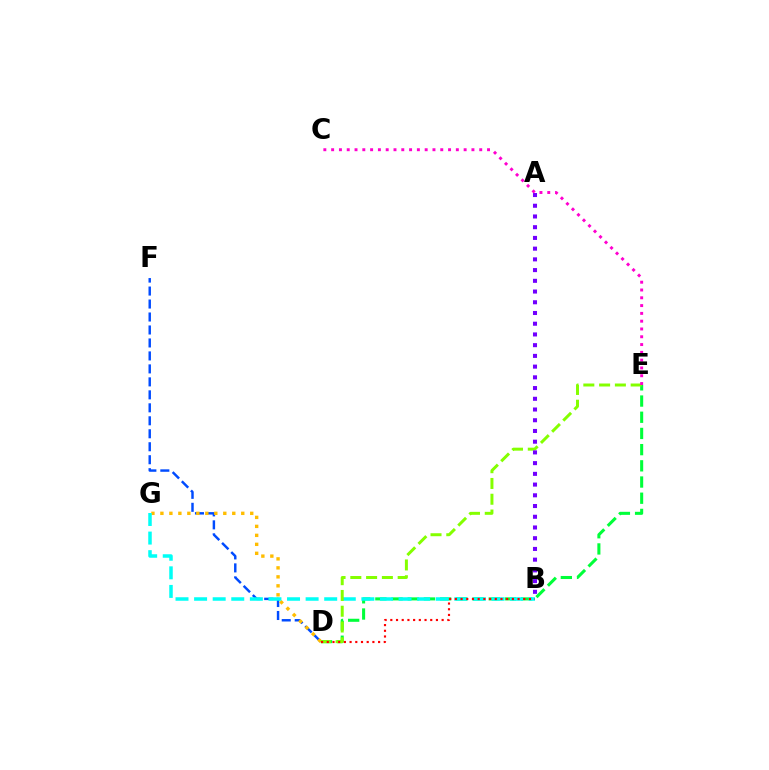{('D', 'F'): [{'color': '#004bff', 'line_style': 'dashed', 'thickness': 1.76}], ('D', 'E'): [{'color': '#00ff39', 'line_style': 'dashed', 'thickness': 2.2}, {'color': '#84ff00', 'line_style': 'dashed', 'thickness': 2.14}], ('D', 'G'): [{'color': '#ffbd00', 'line_style': 'dotted', 'thickness': 2.44}], ('B', 'G'): [{'color': '#00fff6', 'line_style': 'dashed', 'thickness': 2.52}], ('B', 'D'): [{'color': '#ff0000', 'line_style': 'dotted', 'thickness': 1.55}], ('A', 'B'): [{'color': '#7200ff', 'line_style': 'dotted', 'thickness': 2.91}], ('C', 'E'): [{'color': '#ff00cf', 'line_style': 'dotted', 'thickness': 2.12}]}